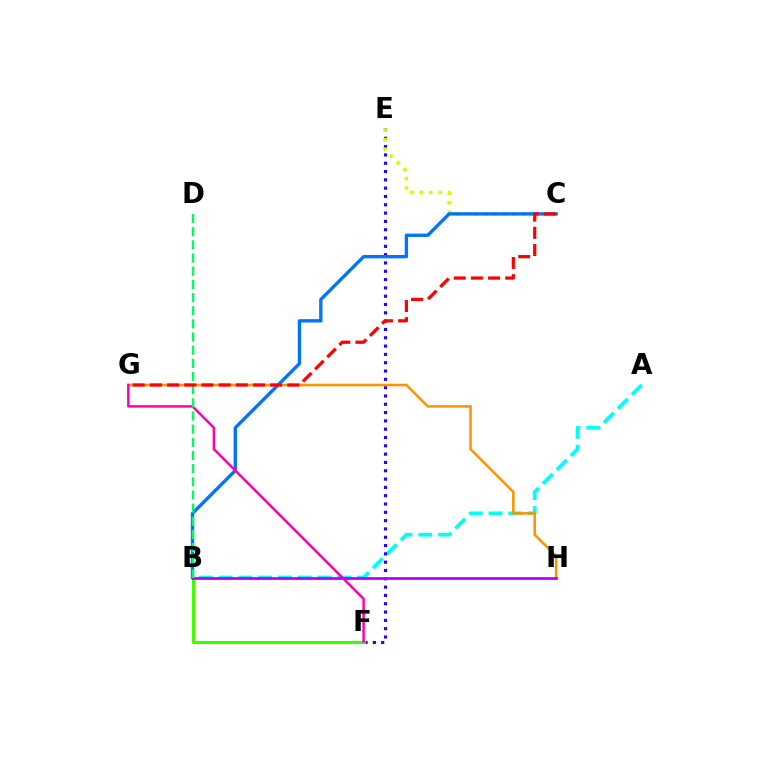{('A', 'B'): [{'color': '#00fff6', 'line_style': 'dashed', 'thickness': 2.69}], ('E', 'F'): [{'color': '#2500ff', 'line_style': 'dotted', 'thickness': 2.26}], ('C', 'E'): [{'color': '#d1ff00', 'line_style': 'dotted', 'thickness': 2.6}], ('B', 'F'): [{'color': '#3dff00', 'line_style': 'solid', 'thickness': 2.25}], ('B', 'C'): [{'color': '#0074ff', 'line_style': 'solid', 'thickness': 2.42}], ('G', 'H'): [{'color': '#ff9400', 'line_style': 'solid', 'thickness': 1.85}], ('F', 'G'): [{'color': '#ff00ac', 'line_style': 'solid', 'thickness': 1.79}], ('B', 'H'): [{'color': '#b900ff', 'line_style': 'solid', 'thickness': 1.99}], ('B', 'D'): [{'color': '#00ff5c', 'line_style': 'dashed', 'thickness': 1.79}], ('C', 'G'): [{'color': '#ff0000', 'line_style': 'dashed', 'thickness': 2.33}]}